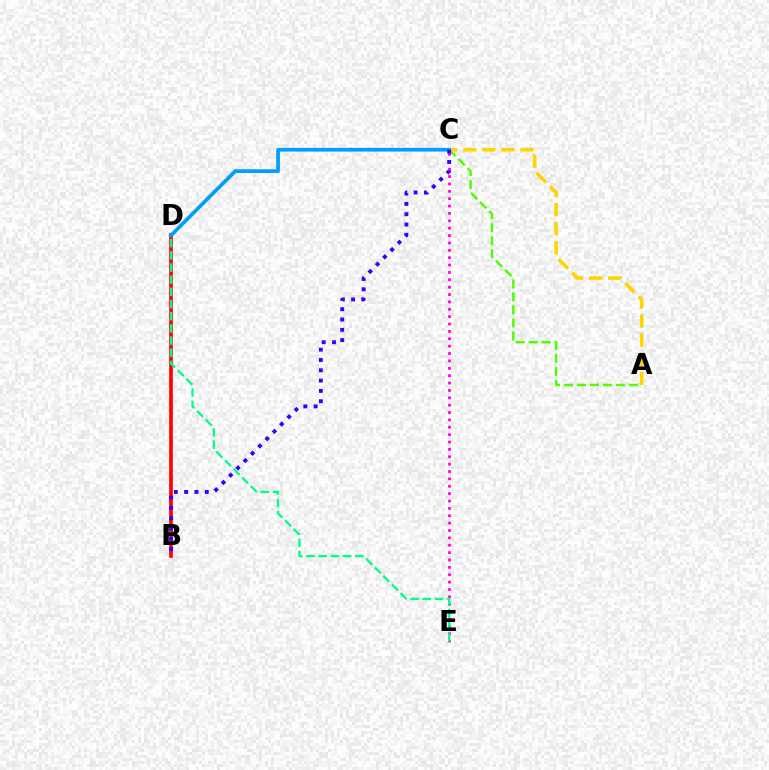{('B', 'D'): [{'color': '#ff0000', 'line_style': 'solid', 'thickness': 2.61}], ('A', 'C'): [{'color': '#4fff00', 'line_style': 'dashed', 'thickness': 1.77}, {'color': '#ffd500', 'line_style': 'dashed', 'thickness': 2.59}], ('C', 'E'): [{'color': '#ff00ed', 'line_style': 'dotted', 'thickness': 2.0}], ('C', 'D'): [{'color': '#009eff', 'line_style': 'solid', 'thickness': 2.67}], ('D', 'E'): [{'color': '#00ff86', 'line_style': 'dashed', 'thickness': 1.65}], ('B', 'C'): [{'color': '#3700ff', 'line_style': 'dotted', 'thickness': 2.8}]}